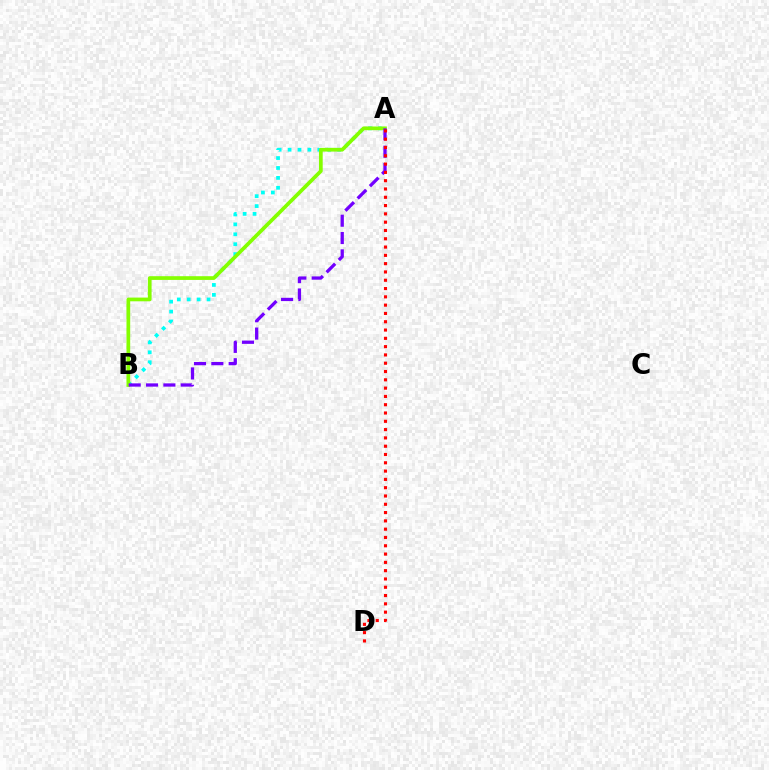{('A', 'B'): [{'color': '#00fff6', 'line_style': 'dotted', 'thickness': 2.69}, {'color': '#84ff00', 'line_style': 'solid', 'thickness': 2.68}, {'color': '#7200ff', 'line_style': 'dashed', 'thickness': 2.36}], ('A', 'D'): [{'color': '#ff0000', 'line_style': 'dotted', 'thickness': 2.25}]}